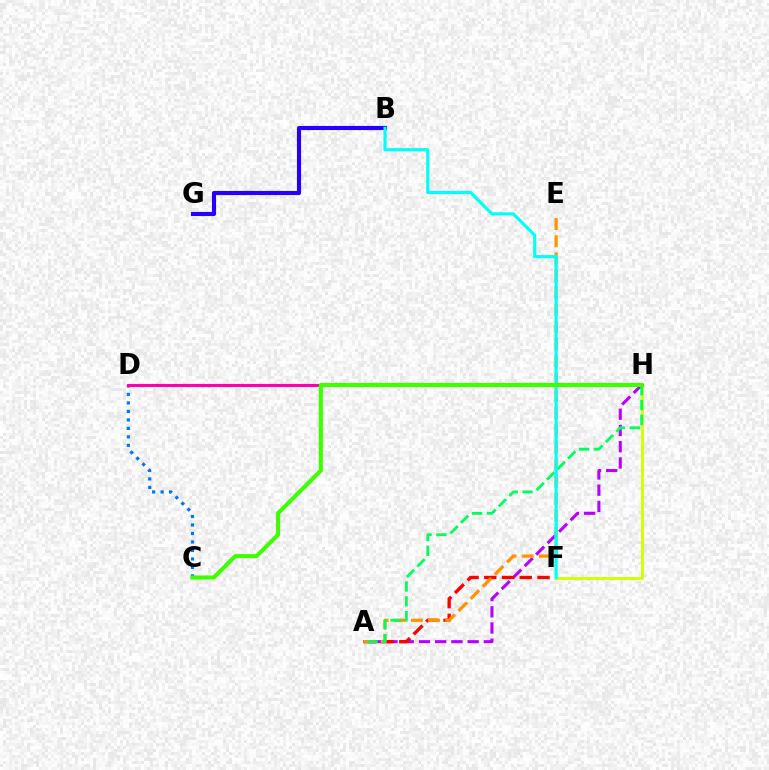{('A', 'H'): [{'color': '#b900ff', 'line_style': 'dashed', 'thickness': 2.2}, {'color': '#00ff5c', 'line_style': 'dashed', 'thickness': 2.02}], ('F', 'H'): [{'color': '#d1ff00', 'line_style': 'solid', 'thickness': 2.04}], ('C', 'D'): [{'color': '#0074ff', 'line_style': 'dotted', 'thickness': 2.3}], ('D', 'H'): [{'color': '#ff00ac', 'line_style': 'solid', 'thickness': 2.21}], ('A', 'F'): [{'color': '#ff0000', 'line_style': 'dashed', 'thickness': 2.41}], ('B', 'G'): [{'color': '#2500ff', 'line_style': 'solid', 'thickness': 2.97}], ('A', 'E'): [{'color': '#ff9400', 'line_style': 'dashed', 'thickness': 2.33}], ('B', 'F'): [{'color': '#00fff6', 'line_style': 'solid', 'thickness': 2.28}], ('C', 'H'): [{'color': '#3dff00', 'line_style': 'solid', 'thickness': 2.93}]}